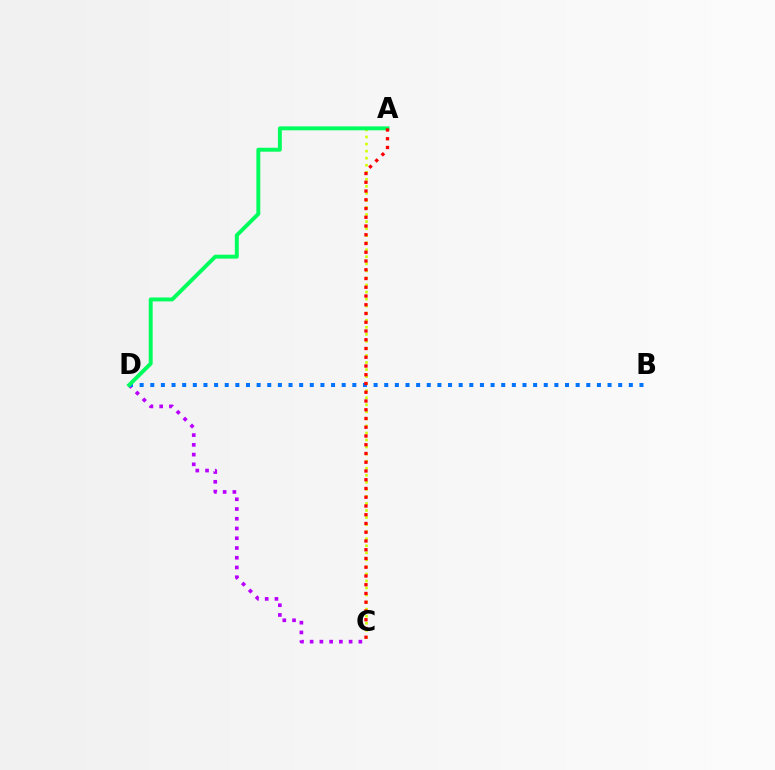{('A', 'C'): [{'color': '#d1ff00', 'line_style': 'dotted', 'thickness': 1.91}, {'color': '#ff0000', 'line_style': 'dotted', 'thickness': 2.38}], ('C', 'D'): [{'color': '#b900ff', 'line_style': 'dotted', 'thickness': 2.65}], ('B', 'D'): [{'color': '#0074ff', 'line_style': 'dotted', 'thickness': 2.89}], ('A', 'D'): [{'color': '#00ff5c', 'line_style': 'solid', 'thickness': 2.83}]}